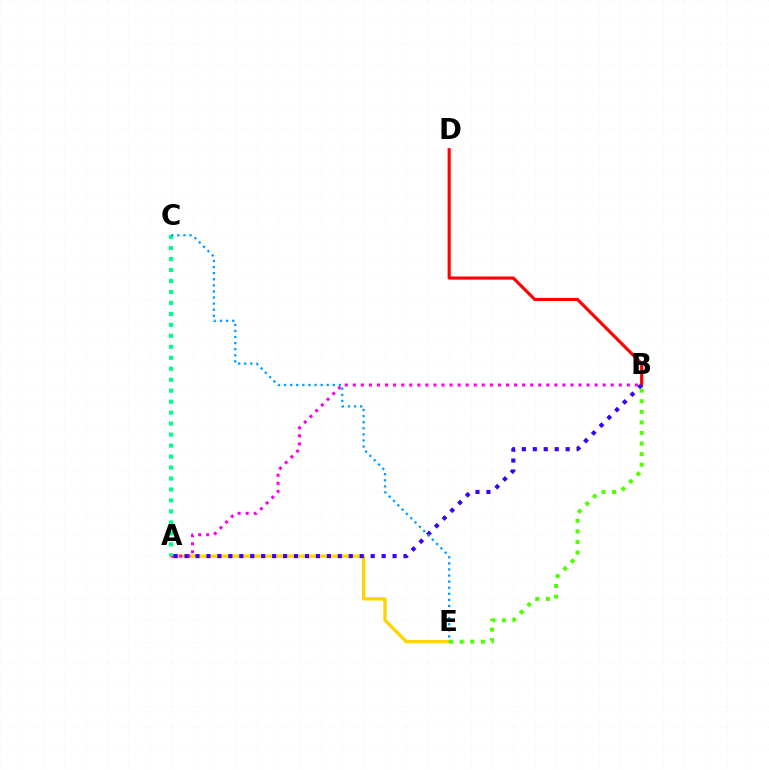{('A', 'E'): [{'color': '#ffd500', 'line_style': 'solid', 'thickness': 2.38}], ('B', 'D'): [{'color': '#ff0000', 'line_style': 'solid', 'thickness': 2.25}], ('A', 'B'): [{'color': '#ff00ed', 'line_style': 'dotted', 'thickness': 2.19}, {'color': '#3700ff', 'line_style': 'dotted', 'thickness': 2.97}], ('B', 'E'): [{'color': '#4fff00', 'line_style': 'dotted', 'thickness': 2.87}], ('A', 'C'): [{'color': '#00ff86', 'line_style': 'dotted', 'thickness': 2.98}], ('C', 'E'): [{'color': '#009eff', 'line_style': 'dotted', 'thickness': 1.65}]}